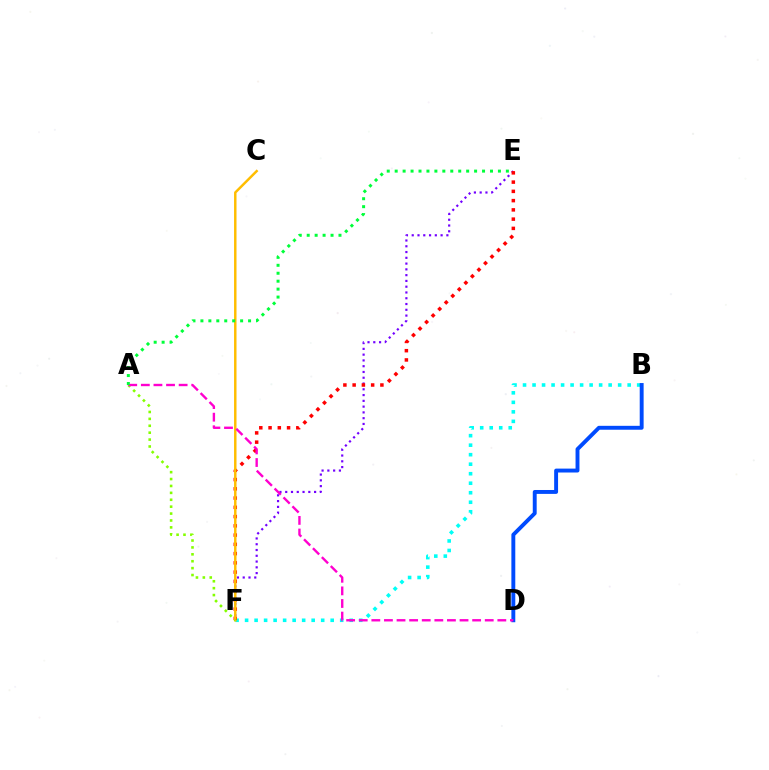{('E', 'F'): [{'color': '#7200ff', 'line_style': 'dotted', 'thickness': 1.57}, {'color': '#ff0000', 'line_style': 'dotted', 'thickness': 2.51}], ('B', 'F'): [{'color': '#00fff6', 'line_style': 'dotted', 'thickness': 2.58}], ('B', 'D'): [{'color': '#004bff', 'line_style': 'solid', 'thickness': 2.81}], ('C', 'F'): [{'color': '#ffbd00', 'line_style': 'solid', 'thickness': 1.77}], ('A', 'F'): [{'color': '#84ff00', 'line_style': 'dotted', 'thickness': 1.88}], ('A', 'D'): [{'color': '#ff00cf', 'line_style': 'dashed', 'thickness': 1.71}], ('A', 'E'): [{'color': '#00ff39', 'line_style': 'dotted', 'thickness': 2.16}]}